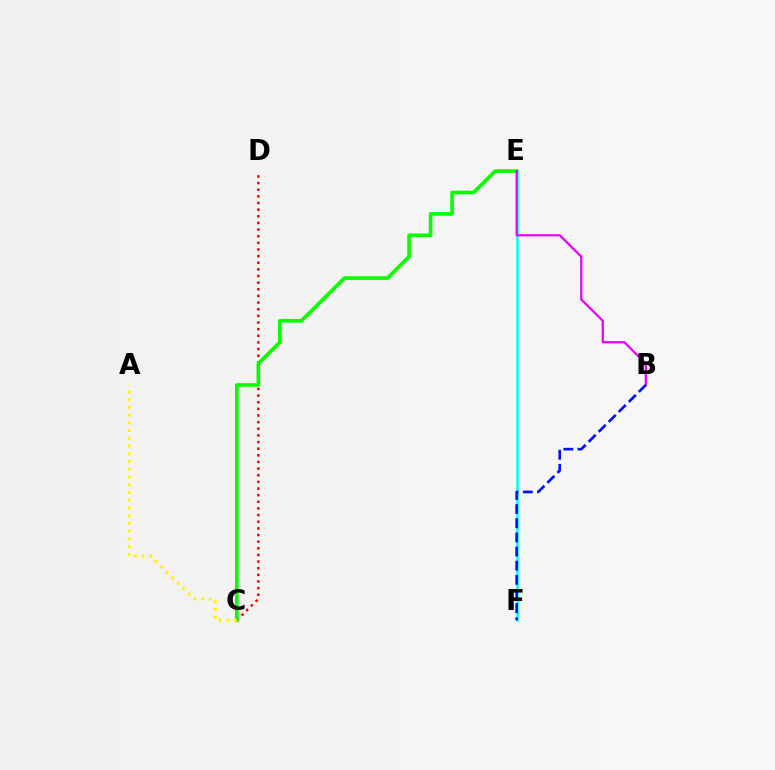{('C', 'D'): [{'color': '#ff0000', 'line_style': 'dotted', 'thickness': 1.8}], ('C', 'E'): [{'color': '#08ff00', 'line_style': 'solid', 'thickness': 2.64}], ('E', 'F'): [{'color': '#00fff6', 'line_style': 'solid', 'thickness': 1.83}], ('A', 'C'): [{'color': '#fcf500', 'line_style': 'dotted', 'thickness': 2.1}], ('B', 'E'): [{'color': '#ee00ff', 'line_style': 'solid', 'thickness': 1.61}], ('B', 'F'): [{'color': '#0010ff', 'line_style': 'dashed', 'thickness': 1.92}]}